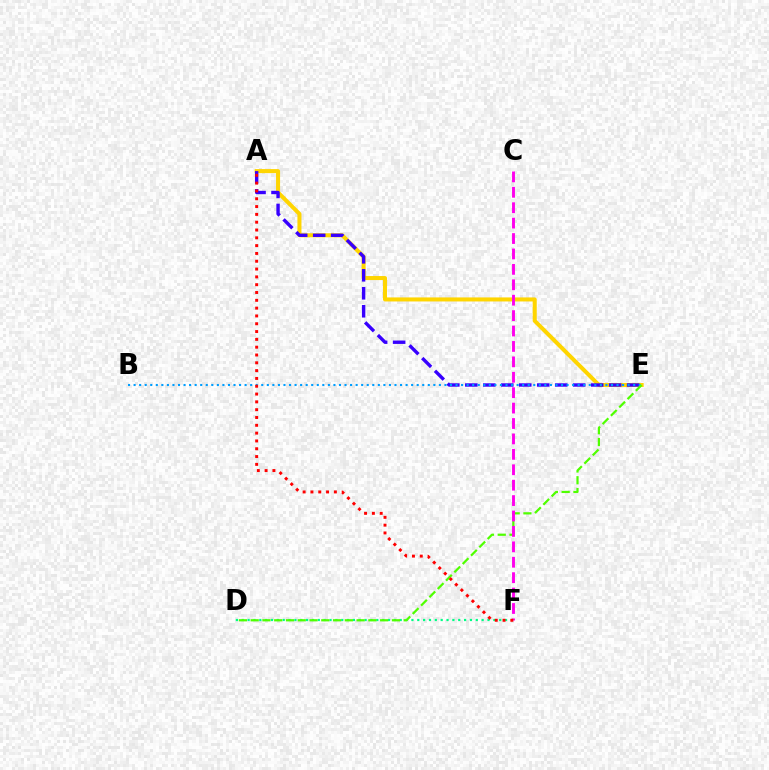{('A', 'E'): [{'color': '#ffd500', 'line_style': 'solid', 'thickness': 2.9}, {'color': '#3700ff', 'line_style': 'dashed', 'thickness': 2.44}], ('B', 'E'): [{'color': '#009eff', 'line_style': 'dotted', 'thickness': 1.51}], ('D', 'F'): [{'color': '#00ff86', 'line_style': 'dotted', 'thickness': 1.59}], ('D', 'E'): [{'color': '#4fff00', 'line_style': 'dashed', 'thickness': 1.6}], ('C', 'F'): [{'color': '#ff00ed', 'line_style': 'dashed', 'thickness': 2.09}], ('A', 'F'): [{'color': '#ff0000', 'line_style': 'dotted', 'thickness': 2.12}]}